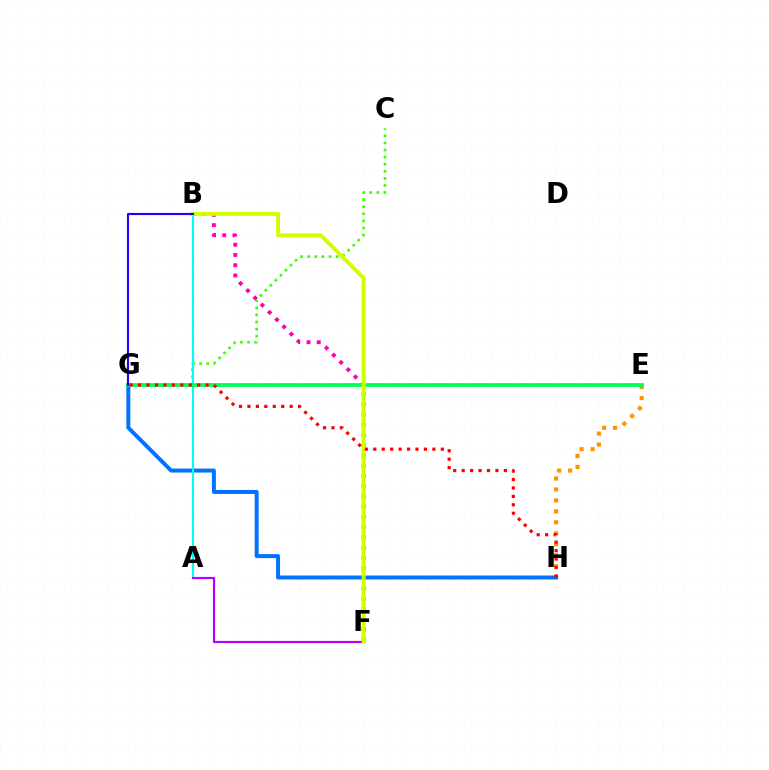{('C', 'G'): [{'color': '#3dff00', 'line_style': 'dotted', 'thickness': 1.93}], ('E', 'H'): [{'color': '#ff9400', 'line_style': 'dotted', 'thickness': 2.98}], ('B', 'F'): [{'color': '#ff00ac', 'line_style': 'dotted', 'thickness': 2.78}, {'color': '#d1ff00', 'line_style': 'solid', 'thickness': 2.79}], ('G', 'H'): [{'color': '#0074ff', 'line_style': 'solid', 'thickness': 2.87}, {'color': '#ff0000', 'line_style': 'dotted', 'thickness': 2.29}], ('A', 'B'): [{'color': '#00fff6', 'line_style': 'solid', 'thickness': 1.51}], ('E', 'G'): [{'color': '#00ff5c', 'line_style': 'solid', 'thickness': 2.73}], ('A', 'F'): [{'color': '#b900ff', 'line_style': 'solid', 'thickness': 1.55}], ('B', 'G'): [{'color': '#2500ff', 'line_style': 'solid', 'thickness': 1.55}]}